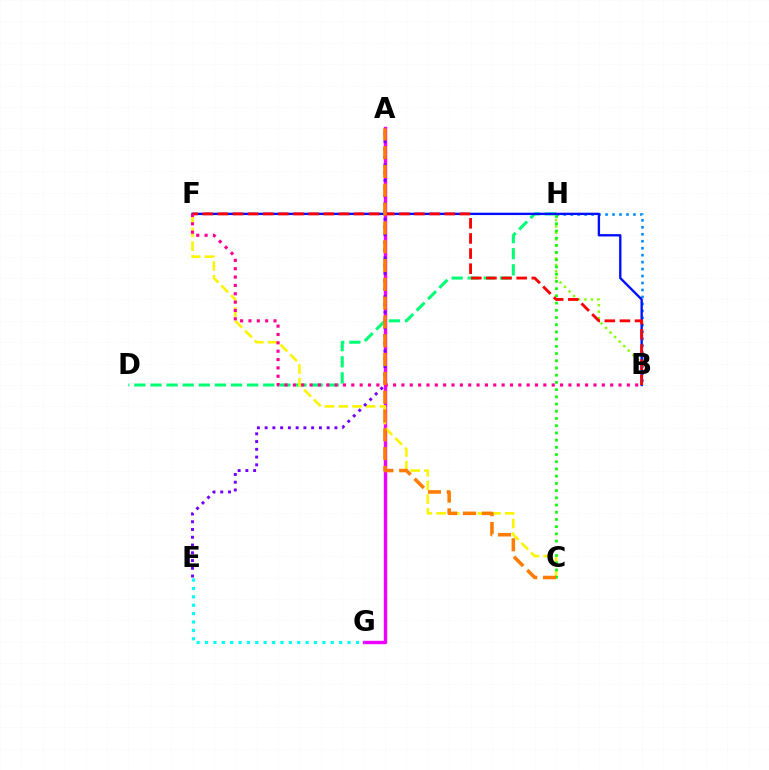{('A', 'G'): [{'color': '#ee00ff', 'line_style': 'solid', 'thickness': 2.44}], ('D', 'H'): [{'color': '#00ff74', 'line_style': 'dashed', 'thickness': 2.19}], ('B', 'H'): [{'color': '#008cff', 'line_style': 'dotted', 'thickness': 1.89}, {'color': '#84ff00', 'line_style': 'dotted', 'thickness': 1.74}], ('C', 'F'): [{'color': '#fcf500', 'line_style': 'dashed', 'thickness': 1.87}], ('E', 'G'): [{'color': '#00fff6', 'line_style': 'dotted', 'thickness': 2.28}], ('C', 'H'): [{'color': '#08ff00', 'line_style': 'dotted', 'thickness': 1.96}], ('A', 'E'): [{'color': '#7200ff', 'line_style': 'dotted', 'thickness': 2.11}], ('B', 'F'): [{'color': '#0010ff', 'line_style': 'solid', 'thickness': 1.71}, {'color': '#ff0000', 'line_style': 'dashed', 'thickness': 2.05}, {'color': '#ff0094', 'line_style': 'dotted', 'thickness': 2.27}], ('A', 'C'): [{'color': '#ff7c00', 'line_style': 'dashed', 'thickness': 2.56}]}